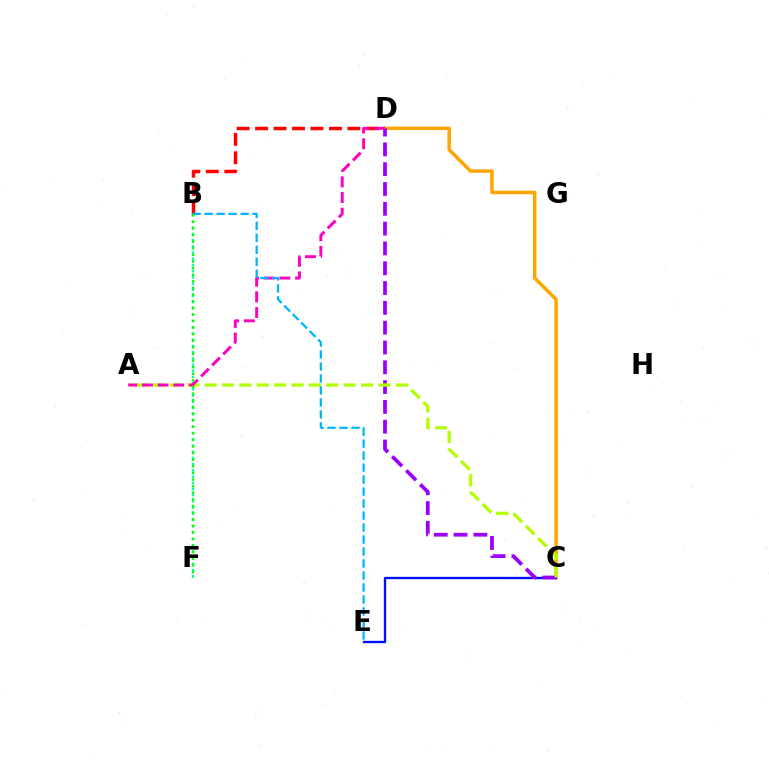{('B', 'D'): [{'color': '#ff0000', 'line_style': 'dashed', 'thickness': 2.51}], ('C', 'D'): [{'color': '#ffa500', 'line_style': 'solid', 'thickness': 2.52}, {'color': '#9b00ff', 'line_style': 'dashed', 'thickness': 2.69}], ('B', 'F'): [{'color': '#00ff9d', 'line_style': 'dotted', 'thickness': 1.69}, {'color': '#08ff00', 'line_style': 'dotted', 'thickness': 1.8}], ('C', 'E'): [{'color': '#0010ff', 'line_style': 'solid', 'thickness': 1.69}], ('A', 'C'): [{'color': '#b3ff00', 'line_style': 'dashed', 'thickness': 2.36}], ('A', 'D'): [{'color': '#ff00bd', 'line_style': 'dashed', 'thickness': 2.13}], ('B', 'E'): [{'color': '#00b5ff', 'line_style': 'dashed', 'thickness': 1.63}]}